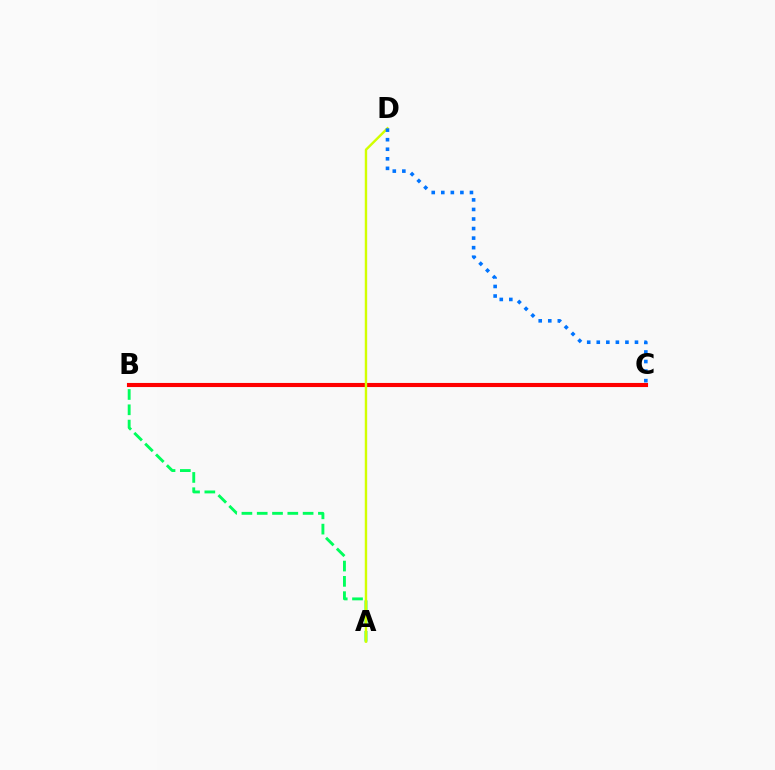{('B', 'C'): [{'color': '#b900ff', 'line_style': 'dashed', 'thickness': 2.08}, {'color': '#ff0000', 'line_style': 'solid', 'thickness': 2.95}], ('A', 'B'): [{'color': '#00ff5c', 'line_style': 'dashed', 'thickness': 2.08}], ('A', 'D'): [{'color': '#d1ff00', 'line_style': 'solid', 'thickness': 1.73}], ('C', 'D'): [{'color': '#0074ff', 'line_style': 'dotted', 'thickness': 2.6}]}